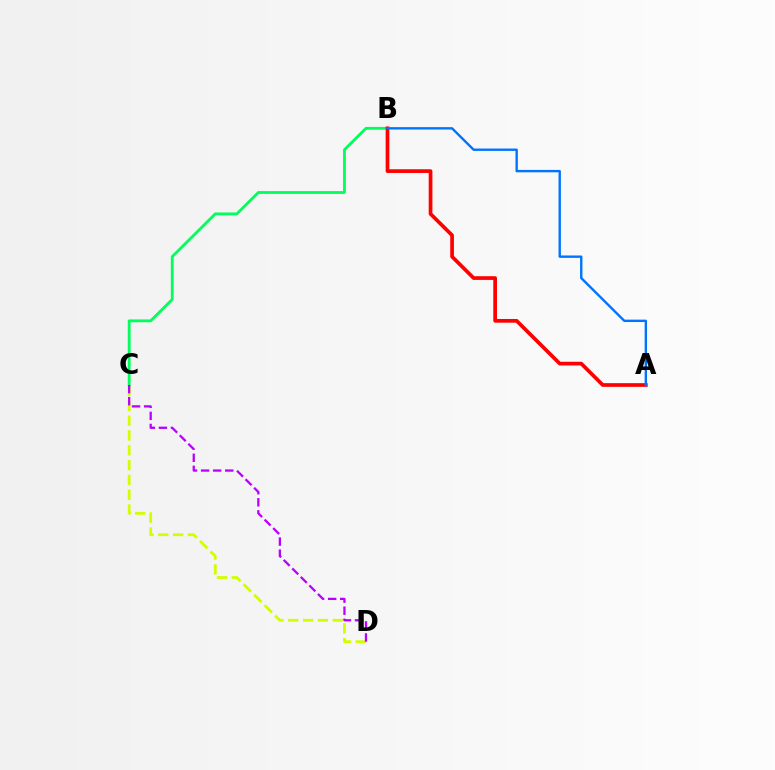{('B', 'C'): [{'color': '#00ff5c', 'line_style': 'solid', 'thickness': 2.03}], ('A', 'B'): [{'color': '#ff0000', 'line_style': 'solid', 'thickness': 2.67}, {'color': '#0074ff', 'line_style': 'solid', 'thickness': 1.72}], ('C', 'D'): [{'color': '#d1ff00', 'line_style': 'dashed', 'thickness': 2.01}, {'color': '#b900ff', 'line_style': 'dashed', 'thickness': 1.64}]}